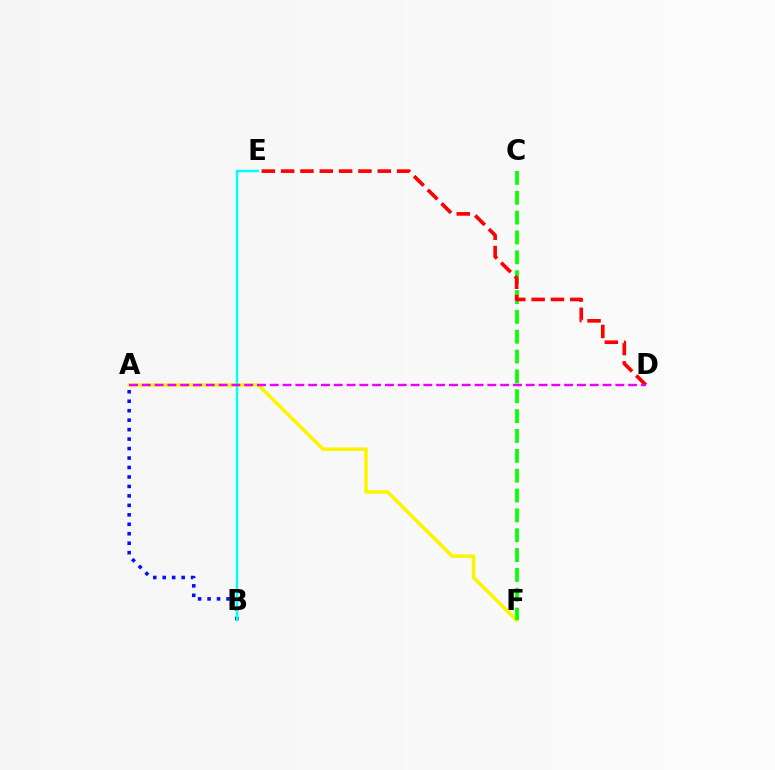{('A', 'F'): [{'color': '#fcf500', 'line_style': 'solid', 'thickness': 2.55}], ('A', 'B'): [{'color': '#0010ff', 'line_style': 'dotted', 'thickness': 2.57}], ('C', 'F'): [{'color': '#08ff00', 'line_style': 'dashed', 'thickness': 2.7}], ('B', 'E'): [{'color': '#00fff6', 'line_style': 'solid', 'thickness': 1.77}], ('D', 'E'): [{'color': '#ff0000', 'line_style': 'dashed', 'thickness': 2.63}], ('A', 'D'): [{'color': '#ee00ff', 'line_style': 'dashed', 'thickness': 1.74}]}